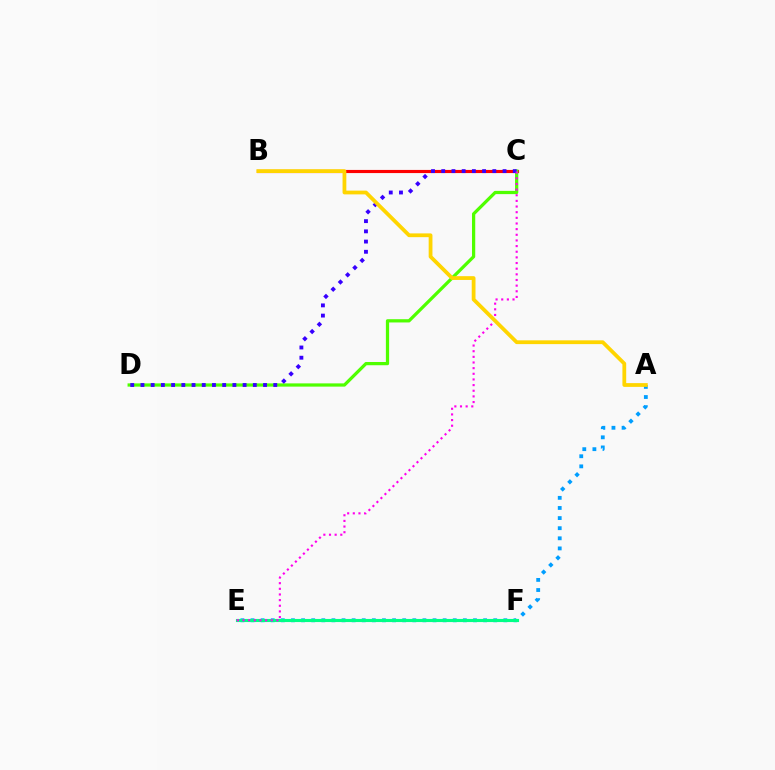{('B', 'C'): [{'color': '#ff0000', 'line_style': 'solid', 'thickness': 2.26}], ('A', 'E'): [{'color': '#009eff', 'line_style': 'dotted', 'thickness': 2.75}], ('E', 'F'): [{'color': '#00ff86', 'line_style': 'solid', 'thickness': 2.24}], ('C', 'D'): [{'color': '#4fff00', 'line_style': 'solid', 'thickness': 2.33}, {'color': '#3700ff', 'line_style': 'dotted', 'thickness': 2.78}], ('C', 'E'): [{'color': '#ff00ed', 'line_style': 'dotted', 'thickness': 1.54}], ('A', 'B'): [{'color': '#ffd500', 'line_style': 'solid', 'thickness': 2.72}]}